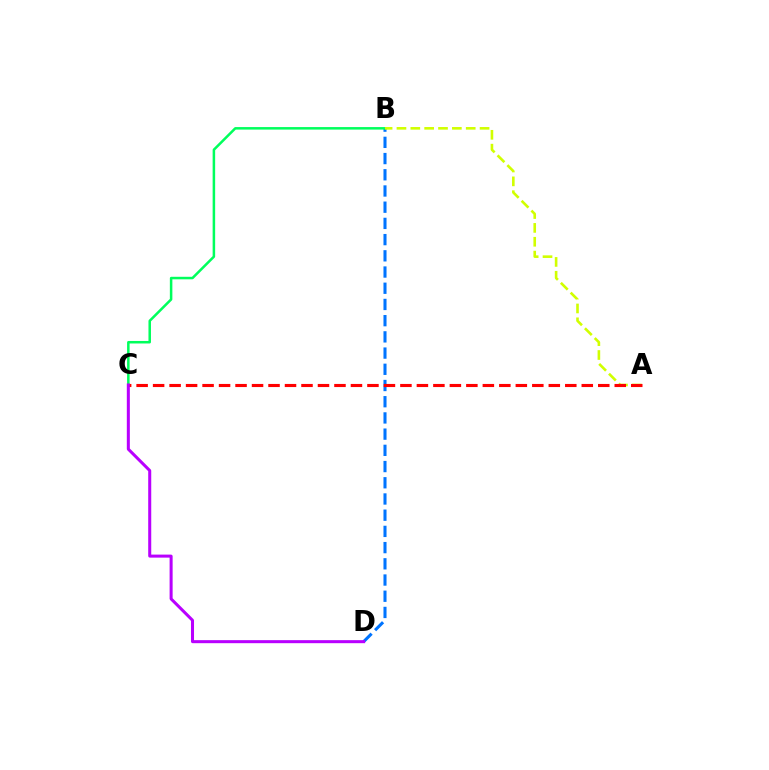{('B', 'D'): [{'color': '#0074ff', 'line_style': 'dashed', 'thickness': 2.2}], ('B', 'C'): [{'color': '#00ff5c', 'line_style': 'solid', 'thickness': 1.81}], ('A', 'B'): [{'color': '#d1ff00', 'line_style': 'dashed', 'thickness': 1.88}], ('A', 'C'): [{'color': '#ff0000', 'line_style': 'dashed', 'thickness': 2.24}], ('C', 'D'): [{'color': '#b900ff', 'line_style': 'solid', 'thickness': 2.18}]}